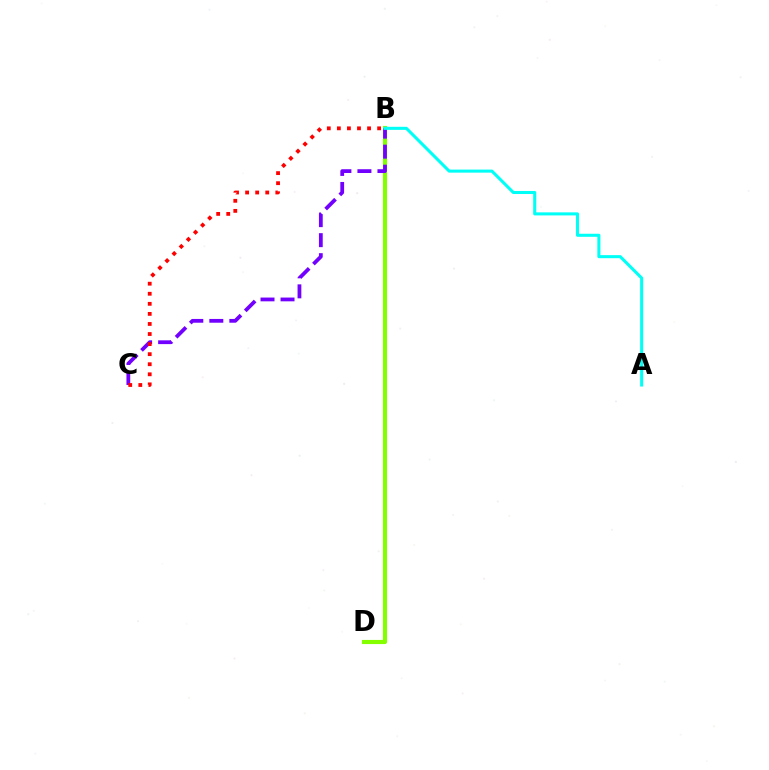{('B', 'D'): [{'color': '#84ff00', 'line_style': 'solid', 'thickness': 2.98}], ('B', 'C'): [{'color': '#7200ff', 'line_style': 'dashed', 'thickness': 2.72}, {'color': '#ff0000', 'line_style': 'dotted', 'thickness': 2.73}], ('A', 'B'): [{'color': '#00fff6', 'line_style': 'solid', 'thickness': 2.2}]}